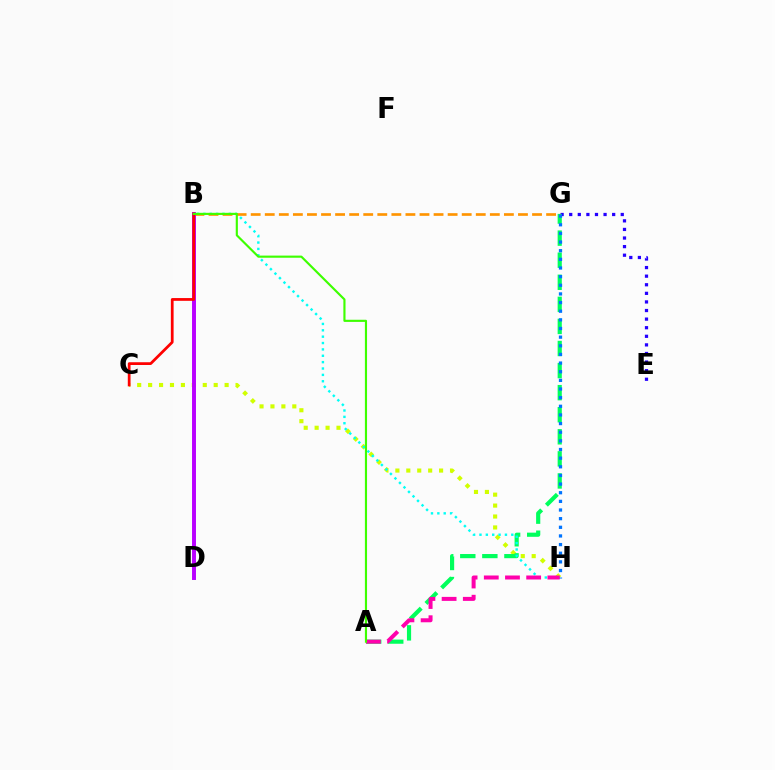{('C', 'H'): [{'color': '#d1ff00', 'line_style': 'dotted', 'thickness': 2.97}], ('E', 'G'): [{'color': '#2500ff', 'line_style': 'dotted', 'thickness': 2.33}], ('A', 'G'): [{'color': '#00ff5c', 'line_style': 'dashed', 'thickness': 3.0}], ('B', 'H'): [{'color': '#00fff6', 'line_style': 'dotted', 'thickness': 1.73}], ('B', 'G'): [{'color': '#ff9400', 'line_style': 'dashed', 'thickness': 1.91}], ('G', 'H'): [{'color': '#0074ff', 'line_style': 'dotted', 'thickness': 2.35}], ('B', 'D'): [{'color': '#b900ff', 'line_style': 'solid', 'thickness': 2.83}], ('B', 'C'): [{'color': '#ff0000', 'line_style': 'solid', 'thickness': 1.98}], ('A', 'H'): [{'color': '#ff00ac', 'line_style': 'dashed', 'thickness': 2.88}], ('A', 'B'): [{'color': '#3dff00', 'line_style': 'solid', 'thickness': 1.54}]}